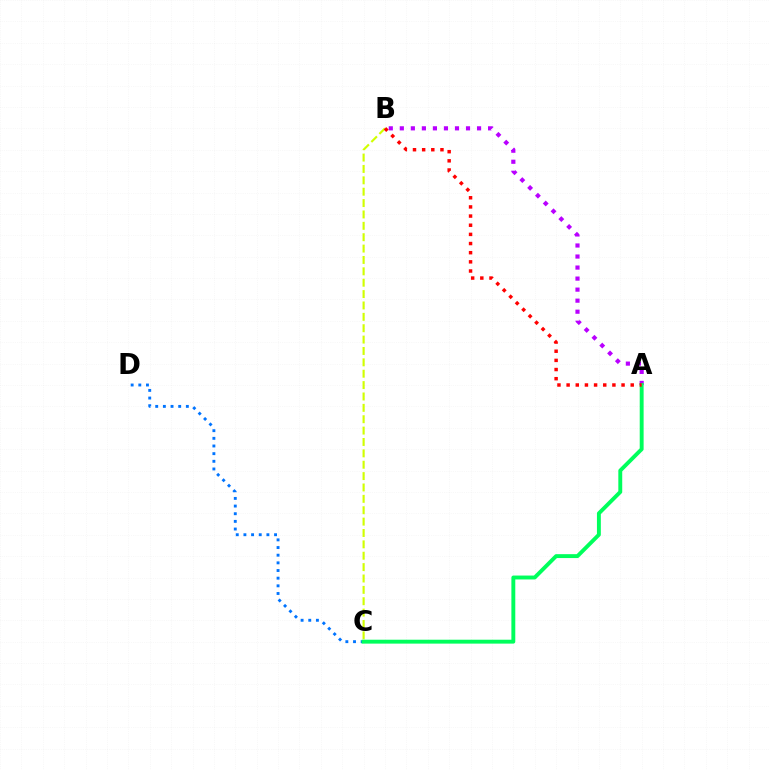{('A', 'B'): [{'color': '#b900ff', 'line_style': 'dotted', 'thickness': 3.0}, {'color': '#ff0000', 'line_style': 'dotted', 'thickness': 2.49}], ('C', 'D'): [{'color': '#0074ff', 'line_style': 'dotted', 'thickness': 2.08}], ('B', 'C'): [{'color': '#d1ff00', 'line_style': 'dashed', 'thickness': 1.55}], ('A', 'C'): [{'color': '#00ff5c', 'line_style': 'solid', 'thickness': 2.81}]}